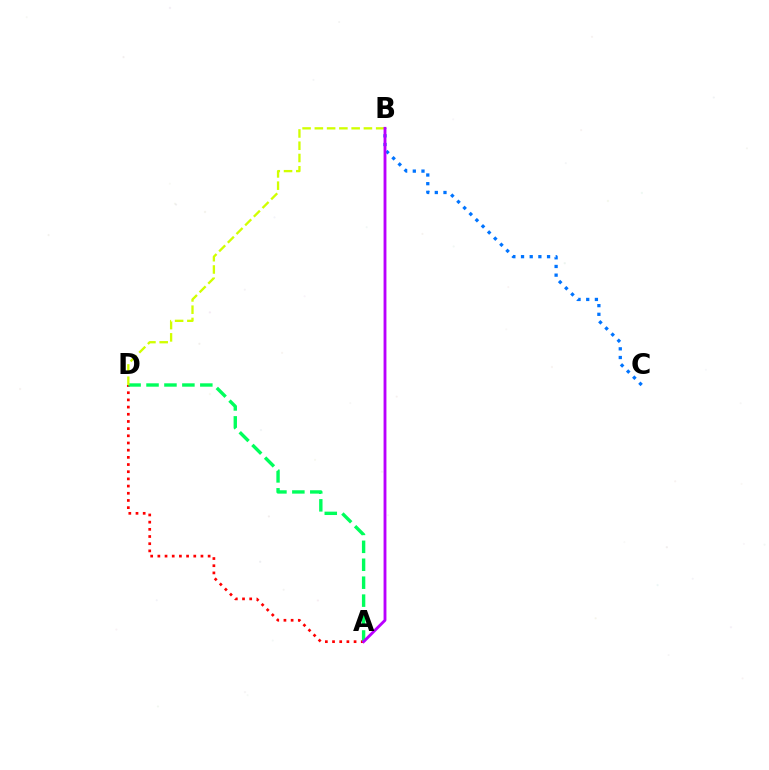{('A', 'D'): [{'color': '#ff0000', 'line_style': 'dotted', 'thickness': 1.95}, {'color': '#00ff5c', 'line_style': 'dashed', 'thickness': 2.44}], ('B', 'C'): [{'color': '#0074ff', 'line_style': 'dotted', 'thickness': 2.36}], ('B', 'D'): [{'color': '#d1ff00', 'line_style': 'dashed', 'thickness': 1.67}], ('A', 'B'): [{'color': '#b900ff', 'line_style': 'solid', 'thickness': 2.06}]}